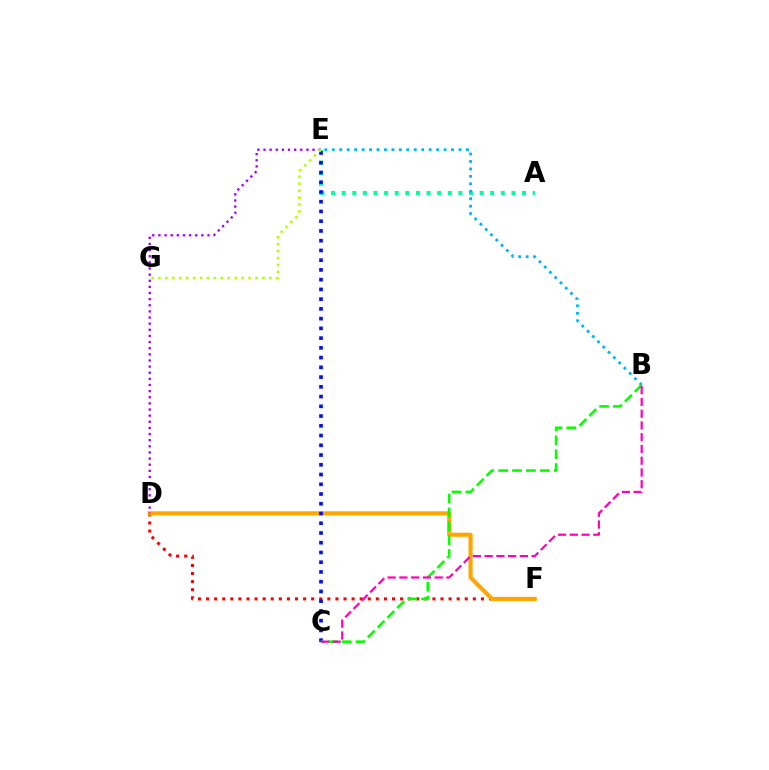{('D', 'F'): [{'color': '#ff0000', 'line_style': 'dotted', 'thickness': 2.2}, {'color': '#ffa500', 'line_style': 'solid', 'thickness': 2.95}], ('D', 'E'): [{'color': '#9b00ff', 'line_style': 'dotted', 'thickness': 1.67}], ('A', 'E'): [{'color': '#00ff9d', 'line_style': 'dotted', 'thickness': 2.88}], ('C', 'E'): [{'color': '#0010ff', 'line_style': 'dotted', 'thickness': 2.65}], ('B', 'E'): [{'color': '#00b5ff', 'line_style': 'dotted', 'thickness': 2.02}], ('B', 'C'): [{'color': '#08ff00', 'line_style': 'dashed', 'thickness': 1.88}, {'color': '#ff00bd', 'line_style': 'dashed', 'thickness': 1.6}], ('E', 'G'): [{'color': '#b3ff00', 'line_style': 'dotted', 'thickness': 1.88}]}